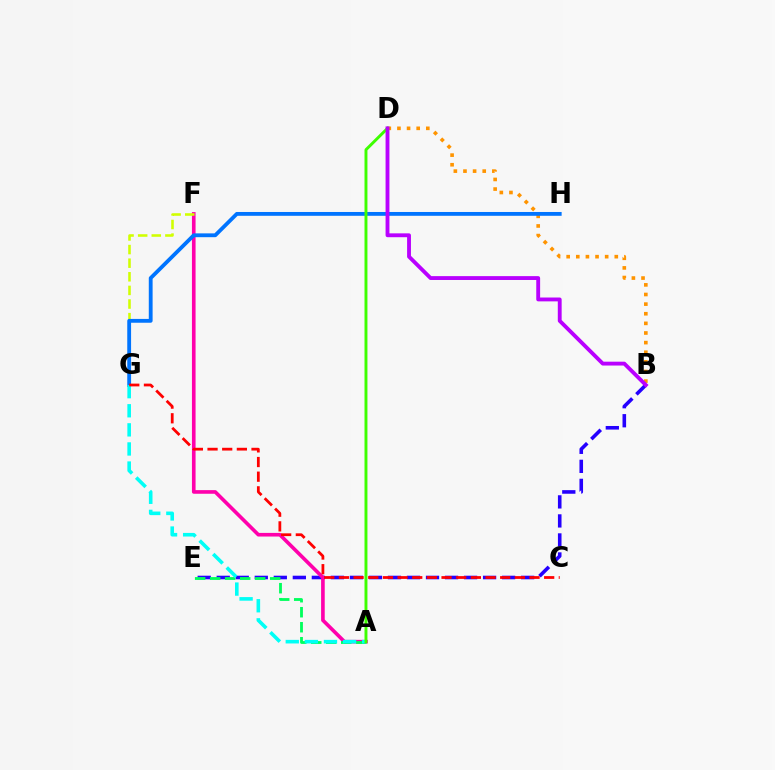{('B', 'E'): [{'color': '#2500ff', 'line_style': 'dashed', 'thickness': 2.58}], ('A', 'F'): [{'color': '#ff00ac', 'line_style': 'solid', 'thickness': 2.61}], ('A', 'E'): [{'color': '#00ff5c', 'line_style': 'dashed', 'thickness': 2.04}], ('F', 'G'): [{'color': '#d1ff00', 'line_style': 'dashed', 'thickness': 1.85}], ('B', 'D'): [{'color': '#ff9400', 'line_style': 'dotted', 'thickness': 2.61}, {'color': '#b900ff', 'line_style': 'solid', 'thickness': 2.78}], ('G', 'H'): [{'color': '#0074ff', 'line_style': 'solid', 'thickness': 2.75}], ('A', 'G'): [{'color': '#00fff6', 'line_style': 'dashed', 'thickness': 2.59}], ('C', 'G'): [{'color': '#ff0000', 'line_style': 'dashed', 'thickness': 1.99}], ('A', 'D'): [{'color': '#3dff00', 'line_style': 'solid', 'thickness': 2.11}]}